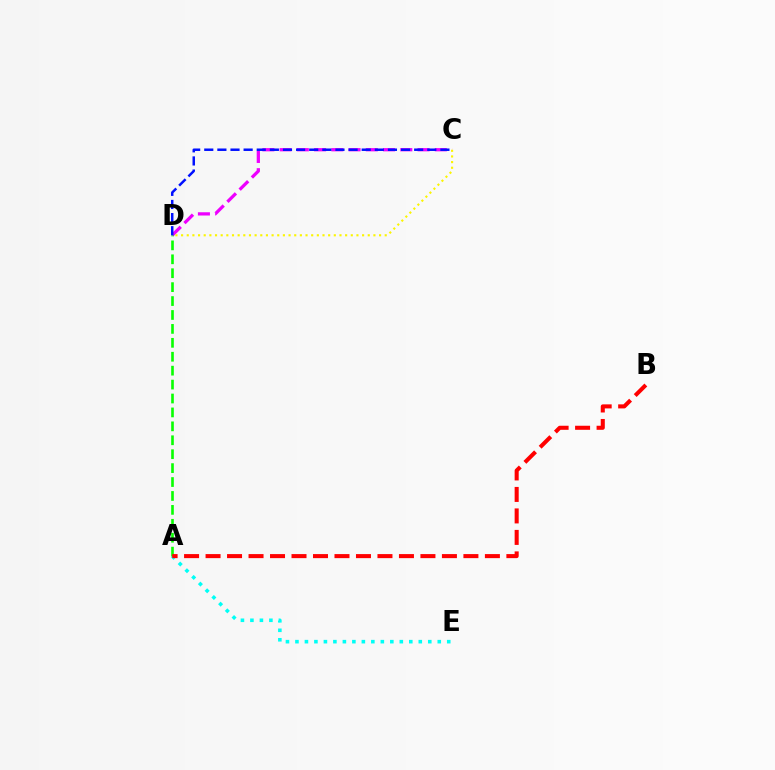{('A', 'E'): [{'color': '#00fff6', 'line_style': 'dotted', 'thickness': 2.58}], ('C', 'D'): [{'color': '#ee00ff', 'line_style': 'dashed', 'thickness': 2.34}, {'color': '#fcf500', 'line_style': 'dotted', 'thickness': 1.54}, {'color': '#0010ff', 'line_style': 'dashed', 'thickness': 1.78}], ('A', 'D'): [{'color': '#08ff00', 'line_style': 'dashed', 'thickness': 1.89}], ('A', 'B'): [{'color': '#ff0000', 'line_style': 'dashed', 'thickness': 2.92}]}